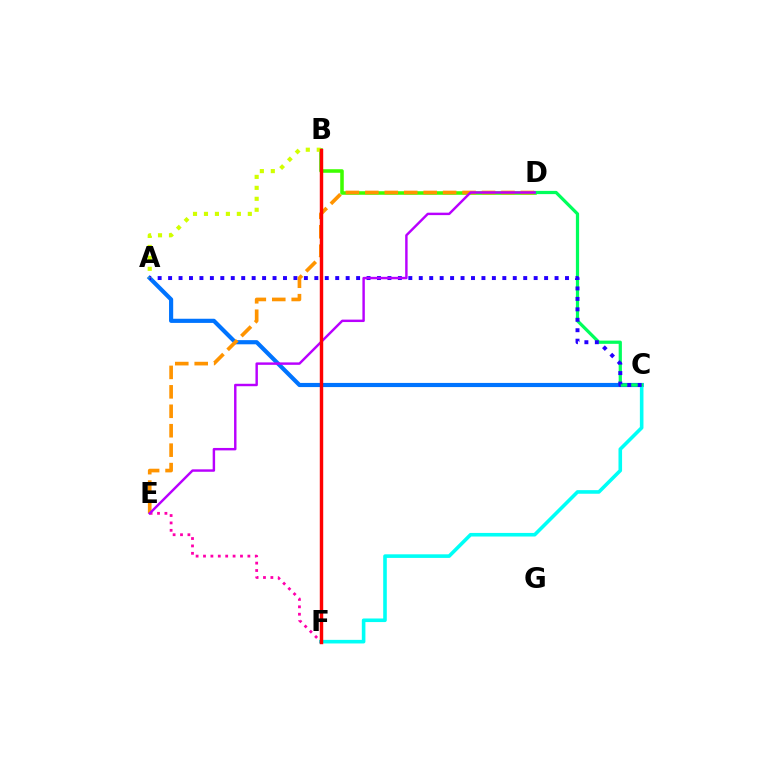{('A', 'C'): [{'color': '#0074ff', 'line_style': 'solid', 'thickness': 2.99}, {'color': '#2500ff', 'line_style': 'dotted', 'thickness': 2.84}], ('C', 'F'): [{'color': '#00fff6', 'line_style': 'solid', 'thickness': 2.59}], ('B', 'D'): [{'color': '#3dff00', 'line_style': 'solid', 'thickness': 2.56}], ('E', 'F'): [{'color': '#ff00ac', 'line_style': 'dotted', 'thickness': 2.01}], ('C', 'D'): [{'color': '#00ff5c', 'line_style': 'solid', 'thickness': 2.33}], ('D', 'E'): [{'color': '#ff9400', 'line_style': 'dashed', 'thickness': 2.64}, {'color': '#b900ff', 'line_style': 'solid', 'thickness': 1.75}], ('A', 'B'): [{'color': '#d1ff00', 'line_style': 'dotted', 'thickness': 2.98}], ('B', 'F'): [{'color': '#ff0000', 'line_style': 'solid', 'thickness': 2.47}]}